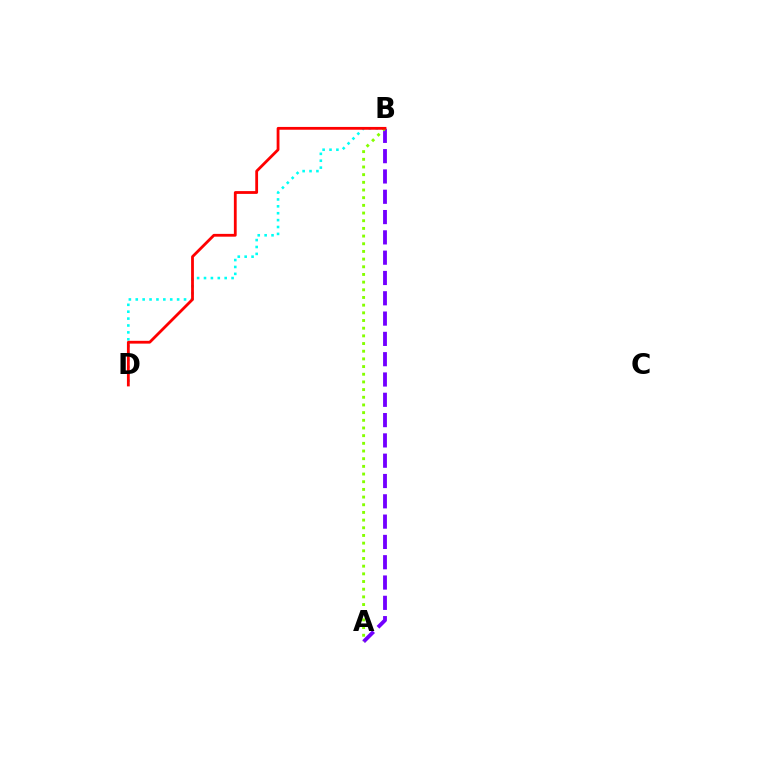{('B', 'D'): [{'color': '#00fff6', 'line_style': 'dotted', 'thickness': 1.87}, {'color': '#ff0000', 'line_style': 'solid', 'thickness': 2.01}], ('A', 'B'): [{'color': '#7200ff', 'line_style': 'dashed', 'thickness': 2.76}, {'color': '#84ff00', 'line_style': 'dotted', 'thickness': 2.09}]}